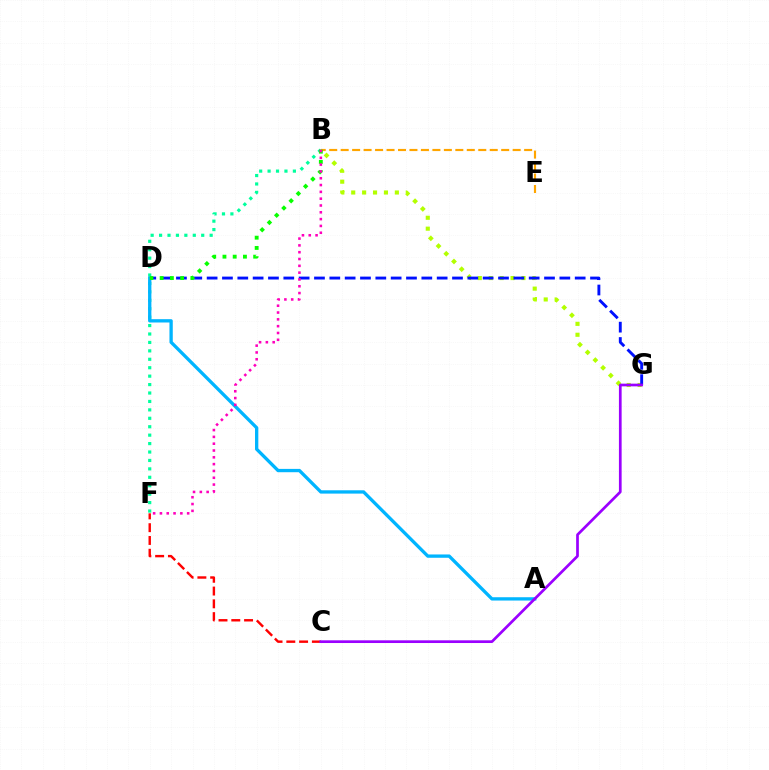{('B', 'G'): [{'color': '#b3ff00', 'line_style': 'dotted', 'thickness': 2.96}], ('B', 'F'): [{'color': '#00ff9d', 'line_style': 'dotted', 'thickness': 2.29}, {'color': '#ff00bd', 'line_style': 'dotted', 'thickness': 1.85}], ('C', 'F'): [{'color': '#ff0000', 'line_style': 'dashed', 'thickness': 1.74}], ('D', 'G'): [{'color': '#0010ff', 'line_style': 'dashed', 'thickness': 2.08}], ('A', 'D'): [{'color': '#00b5ff', 'line_style': 'solid', 'thickness': 2.39}], ('C', 'G'): [{'color': '#9b00ff', 'line_style': 'solid', 'thickness': 1.95}], ('B', 'E'): [{'color': '#ffa500', 'line_style': 'dashed', 'thickness': 1.56}], ('B', 'D'): [{'color': '#08ff00', 'line_style': 'dotted', 'thickness': 2.78}]}